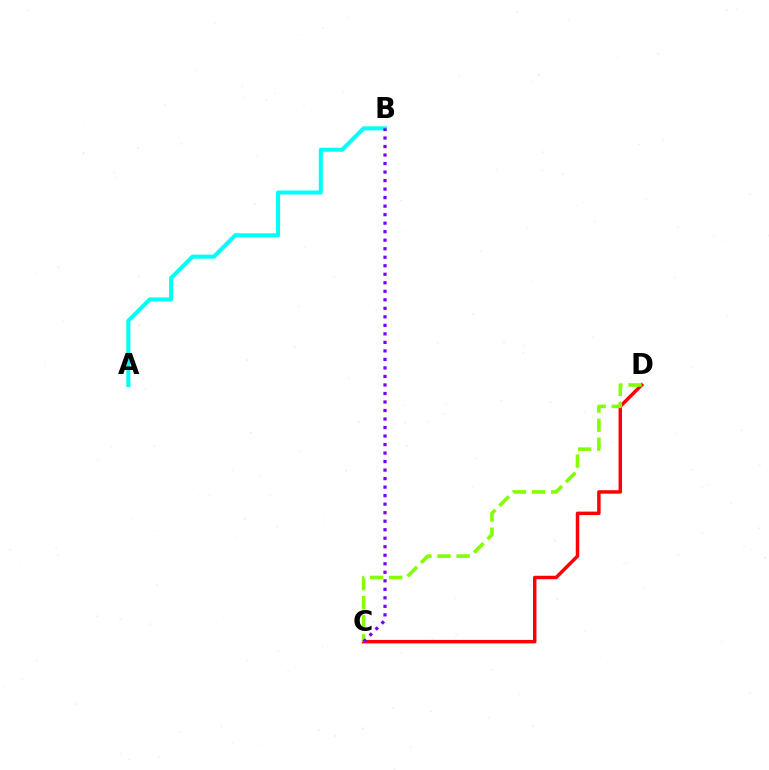{('C', 'D'): [{'color': '#ff0000', 'line_style': 'solid', 'thickness': 2.49}, {'color': '#84ff00', 'line_style': 'dashed', 'thickness': 2.59}], ('A', 'B'): [{'color': '#00fff6', 'line_style': 'solid', 'thickness': 2.91}], ('B', 'C'): [{'color': '#7200ff', 'line_style': 'dotted', 'thickness': 2.31}]}